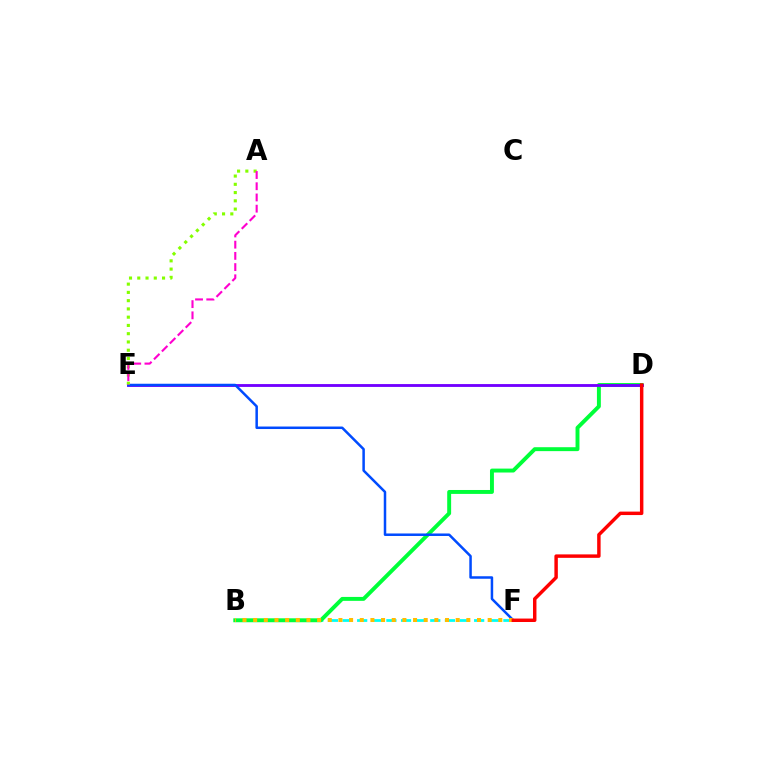{('B', 'F'): [{'color': '#00fff6', 'line_style': 'dashed', 'thickness': 1.99}, {'color': '#ffbd00', 'line_style': 'dotted', 'thickness': 2.9}], ('B', 'D'): [{'color': '#00ff39', 'line_style': 'solid', 'thickness': 2.82}], ('D', 'E'): [{'color': '#7200ff', 'line_style': 'solid', 'thickness': 2.05}], ('E', 'F'): [{'color': '#004bff', 'line_style': 'solid', 'thickness': 1.8}], ('A', 'E'): [{'color': '#84ff00', 'line_style': 'dotted', 'thickness': 2.24}, {'color': '#ff00cf', 'line_style': 'dashed', 'thickness': 1.52}], ('D', 'F'): [{'color': '#ff0000', 'line_style': 'solid', 'thickness': 2.49}]}